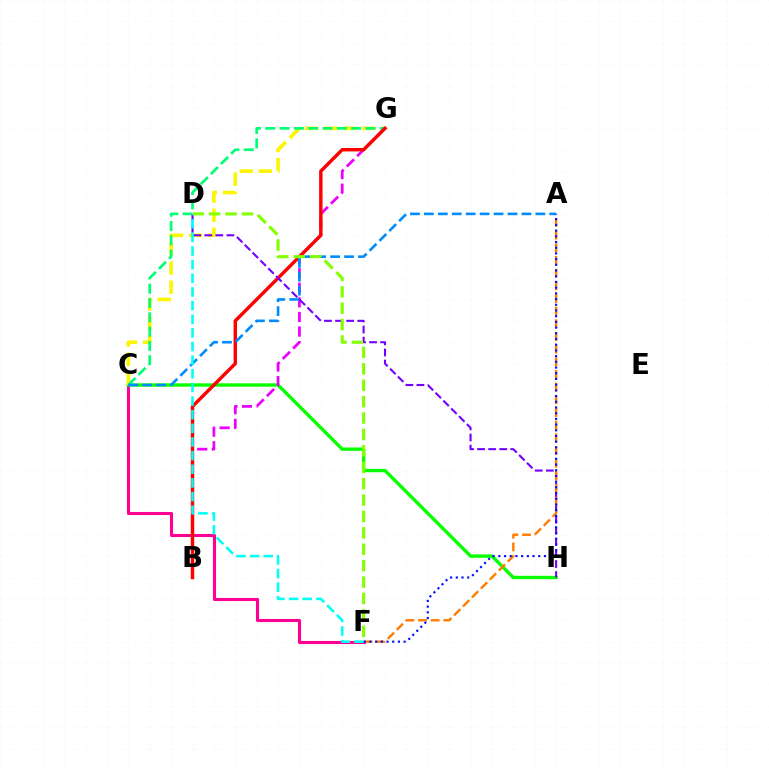{('C', 'F'): [{'color': '#ff0094', 'line_style': 'solid', 'thickness': 2.22}], ('C', 'H'): [{'color': '#08ff00', 'line_style': 'solid', 'thickness': 2.43}], ('B', 'G'): [{'color': '#ee00ff', 'line_style': 'dashed', 'thickness': 1.98}, {'color': '#ff0000', 'line_style': 'solid', 'thickness': 2.47}], ('C', 'G'): [{'color': '#fcf500', 'line_style': 'dashed', 'thickness': 2.6}, {'color': '#00ff74', 'line_style': 'dashed', 'thickness': 1.94}], ('D', 'H'): [{'color': '#7200ff', 'line_style': 'dashed', 'thickness': 1.51}], ('A', 'C'): [{'color': '#008cff', 'line_style': 'dashed', 'thickness': 1.89}], ('A', 'F'): [{'color': '#ff7c00', 'line_style': 'dashed', 'thickness': 1.72}, {'color': '#0010ff', 'line_style': 'dotted', 'thickness': 1.55}], ('D', 'F'): [{'color': '#84ff00', 'line_style': 'dashed', 'thickness': 2.23}, {'color': '#00fff6', 'line_style': 'dashed', 'thickness': 1.85}]}